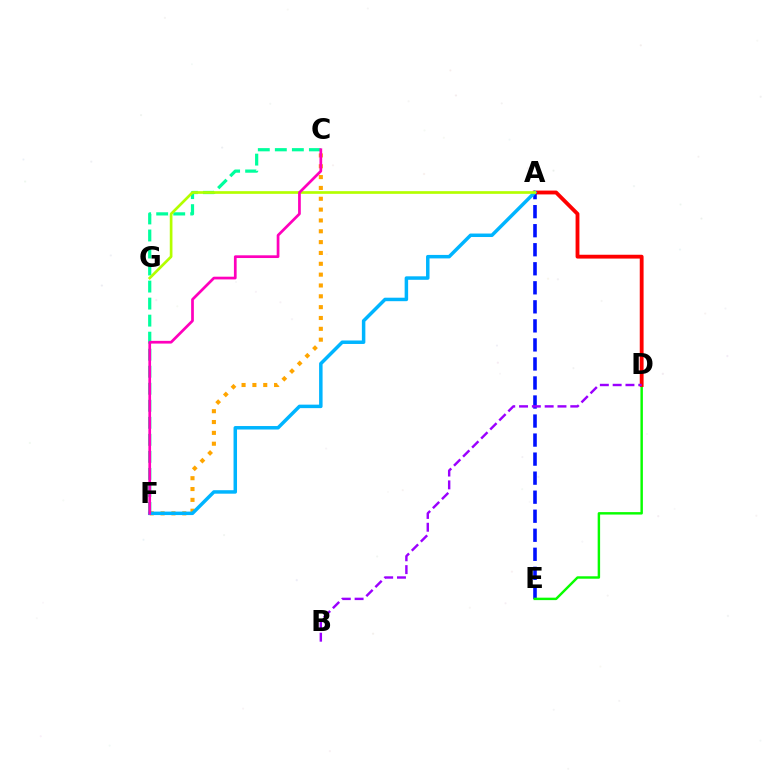{('A', 'E'): [{'color': '#0010ff', 'line_style': 'dashed', 'thickness': 2.59}], ('C', 'F'): [{'color': '#00ff9d', 'line_style': 'dashed', 'thickness': 2.31}, {'color': '#ffa500', 'line_style': 'dotted', 'thickness': 2.94}, {'color': '#ff00bd', 'line_style': 'solid', 'thickness': 1.96}], ('D', 'E'): [{'color': '#08ff00', 'line_style': 'solid', 'thickness': 1.76}], ('A', 'D'): [{'color': '#ff0000', 'line_style': 'solid', 'thickness': 2.76}], ('B', 'D'): [{'color': '#9b00ff', 'line_style': 'dashed', 'thickness': 1.74}], ('A', 'F'): [{'color': '#00b5ff', 'line_style': 'solid', 'thickness': 2.51}], ('A', 'G'): [{'color': '#b3ff00', 'line_style': 'solid', 'thickness': 1.93}]}